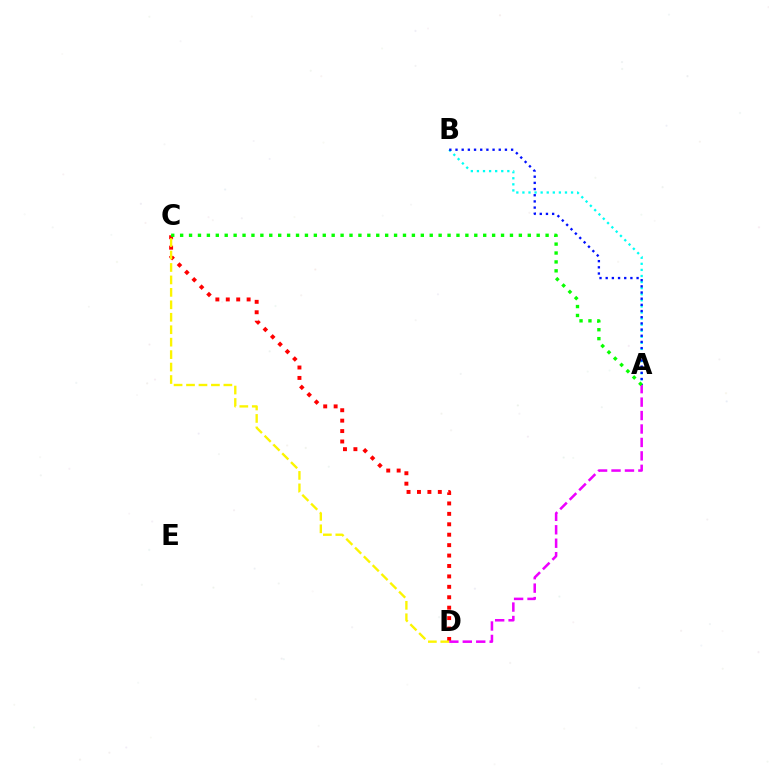{('C', 'D'): [{'color': '#ff0000', 'line_style': 'dotted', 'thickness': 2.83}, {'color': '#fcf500', 'line_style': 'dashed', 'thickness': 1.69}], ('A', 'B'): [{'color': '#00fff6', 'line_style': 'dotted', 'thickness': 1.65}, {'color': '#0010ff', 'line_style': 'dotted', 'thickness': 1.68}], ('A', 'D'): [{'color': '#ee00ff', 'line_style': 'dashed', 'thickness': 1.83}], ('A', 'C'): [{'color': '#08ff00', 'line_style': 'dotted', 'thickness': 2.42}]}